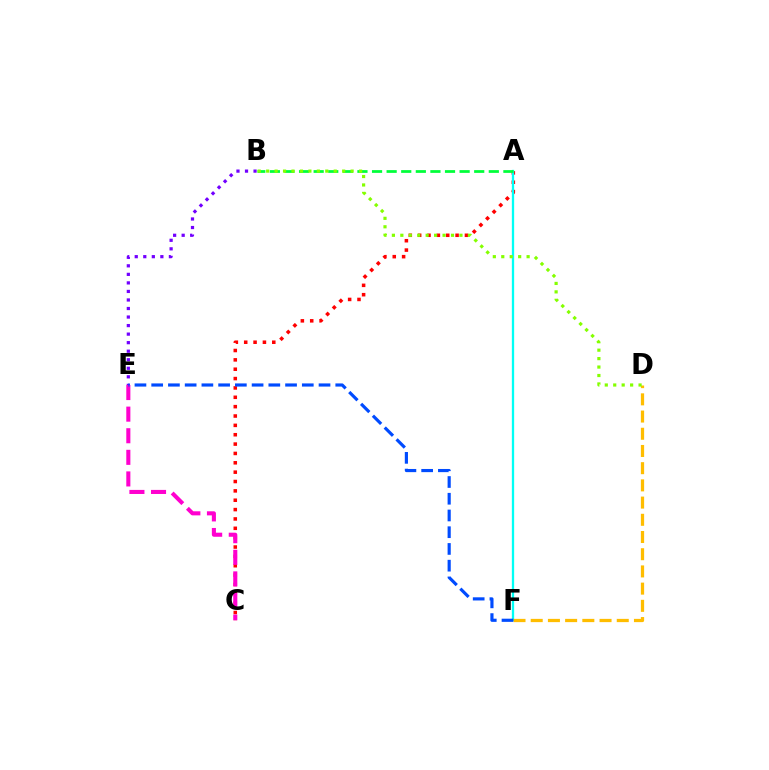{('A', 'C'): [{'color': '#ff0000', 'line_style': 'dotted', 'thickness': 2.54}], ('A', 'F'): [{'color': '#00fff6', 'line_style': 'solid', 'thickness': 1.65}], ('A', 'B'): [{'color': '#00ff39', 'line_style': 'dashed', 'thickness': 1.98}], ('B', 'E'): [{'color': '#7200ff', 'line_style': 'dotted', 'thickness': 2.32}], ('C', 'E'): [{'color': '#ff00cf', 'line_style': 'dashed', 'thickness': 2.93}], ('D', 'F'): [{'color': '#ffbd00', 'line_style': 'dashed', 'thickness': 2.34}], ('B', 'D'): [{'color': '#84ff00', 'line_style': 'dotted', 'thickness': 2.29}], ('E', 'F'): [{'color': '#004bff', 'line_style': 'dashed', 'thickness': 2.27}]}